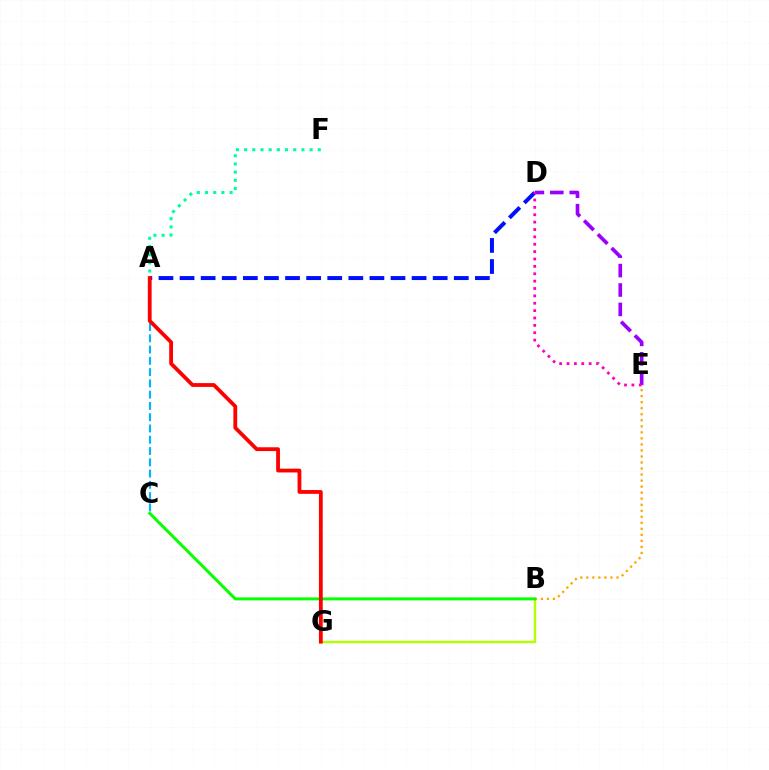{('A', 'C'): [{'color': '#00b5ff', 'line_style': 'dashed', 'thickness': 1.53}], ('A', 'D'): [{'color': '#0010ff', 'line_style': 'dashed', 'thickness': 2.87}], ('D', 'E'): [{'color': '#9b00ff', 'line_style': 'dashed', 'thickness': 2.64}, {'color': '#ff00bd', 'line_style': 'dotted', 'thickness': 2.0}], ('B', 'E'): [{'color': '#ffa500', 'line_style': 'dotted', 'thickness': 1.64}], ('B', 'G'): [{'color': '#b3ff00', 'line_style': 'solid', 'thickness': 1.74}], ('A', 'F'): [{'color': '#00ff9d', 'line_style': 'dotted', 'thickness': 2.22}], ('B', 'C'): [{'color': '#08ff00', 'line_style': 'solid', 'thickness': 2.13}], ('A', 'G'): [{'color': '#ff0000', 'line_style': 'solid', 'thickness': 2.73}]}